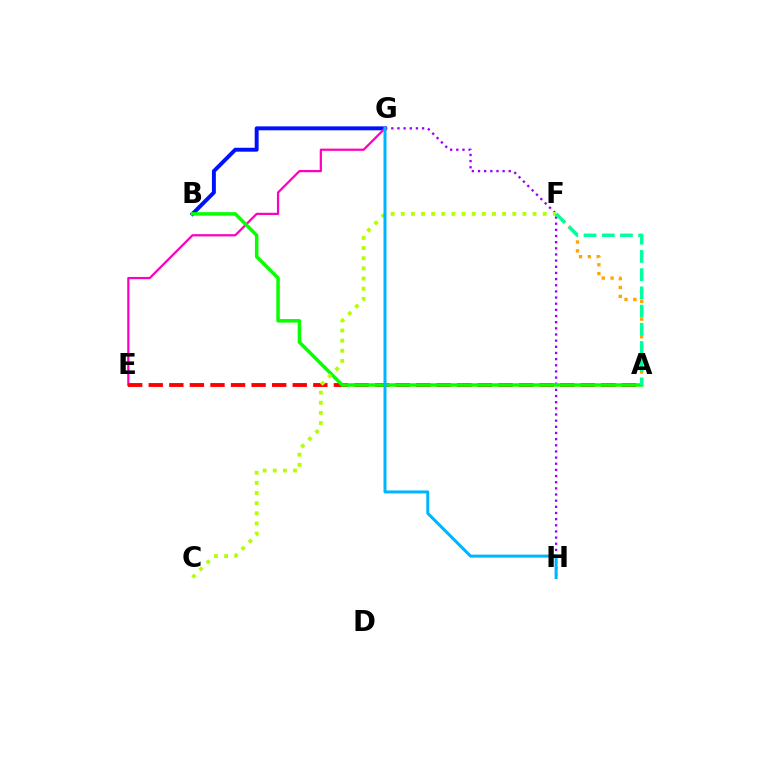{('B', 'G'): [{'color': '#0010ff', 'line_style': 'solid', 'thickness': 2.83}], ('E', 'G'): [{'color': '#ff00bd', 'line_style': 'solid', 'thickness': 1.61}], ('A', 'E'): [{'color': '#ff0000', 'line_style': 'dashed', 'thickness': 2.79}], ('G', 'H'): [{'color': '#9b00ff', 'line_style': 'dotted', 'thickness': 1.67}, {'color': '#00b5ff', 'line_style': 'solid', 'thickness': 2.17}], ('A', 'F'): [{'color': '#ffa500', 'line_style': 'dotted', 'thickness': 2.4}, {'color': '#00ff9d', 'line_style': 'dashed', 'thickness': 2.47}], ('A', 'B'): [{'color': '#08ff00', 'line_style': 'solid', 'thickness': 2.52}], ('C', 'F'): [{'color': '#b3ff00', 'line_style': 'dotted', 'thickness': 2.75}]}